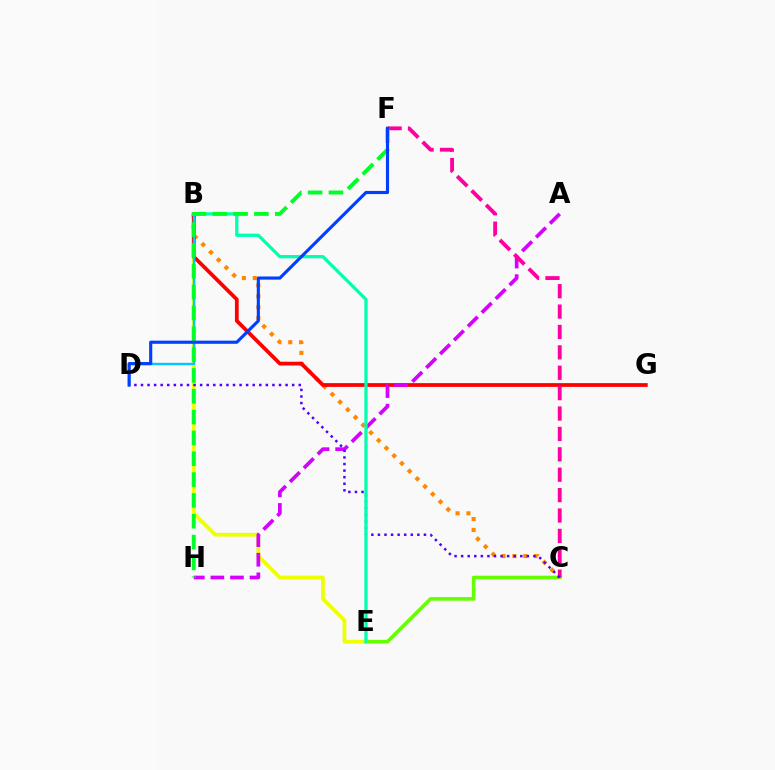{('C', 'E'): [{'color': '#66ff00', 'line_style': 'solid', 'thickness': 2.6}], ('B', 'E'): [{'color': '#eeff00', 'line_style': 'solid', 'thickness': 2.7}, {'color': '#00ffaf', 'line_style': 'solid', 'thickness': 2.34}], ('B', 'C'): [{'color': '#ff8800', 'line_style': 'dotted', 'thickness': 2.96}], ('B', 'G'): [{'color': '#ff0000', 'line_style': 'solid', 'thickness': 2.7}], ('A', 'H'): [{'color': '#d600ff', 'line_style': 'dashed', 'thickness': 2.66}], ('C', 'F'): [{'color': '#ff00a0', 'line_style': 'dashed', 'thickness': 2.77}], ('B', 'D'): [{'color': '#00c7ff', 'line_style': 'solid', 'thickness': 1.74}], ('C', 'D'): [{'color': '#4f00ff', 'line_style': 'dotted', 'thickness': 1.79}], ('F', 'H'): [{'color': '#00ff27', 'line_style': 'dashed', 'thickness': 2.83}], ('D', 'F'): [{'color': '#003fff', 'line_style': 'solid', 'thickness': 2.26}]}